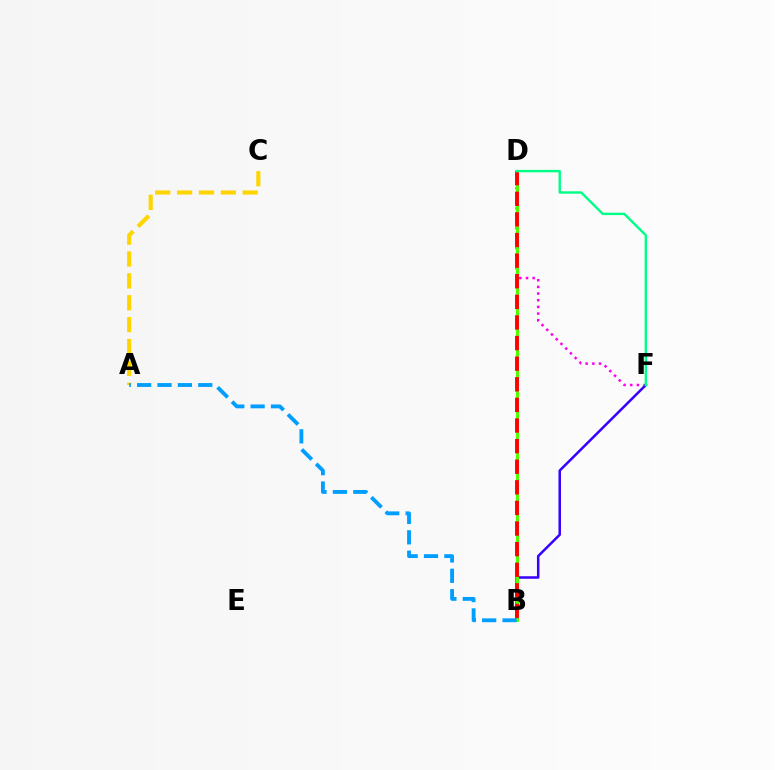{('D', 'F'): [{'color': '#ff00ed', 'line_style': 'dotted', 'thickness': 1.81}, {'color': '#00ff86', 'line_style': 'solid', 'thickness': 1.74}], ('B', 'F'): [{'color': '#3700ff', 'line_style': 'solid', 'thickness': 1.81}], ('A', 'C'): [{'color': '#ffd500', 'line_style': 'dashed', 'thickness': 2.97}], ('B', 'D'): [{'color': '#4fff00', 'line_style': 'solid', 'thickness': 2.24}, {'color': '#ff0000', 'line_style': 'dashed', 'thickness': 2.8}], ('A', 'B'): [{'color': '#009eff', 'line_style': 'dashed', 'thickness': 2.77}]}